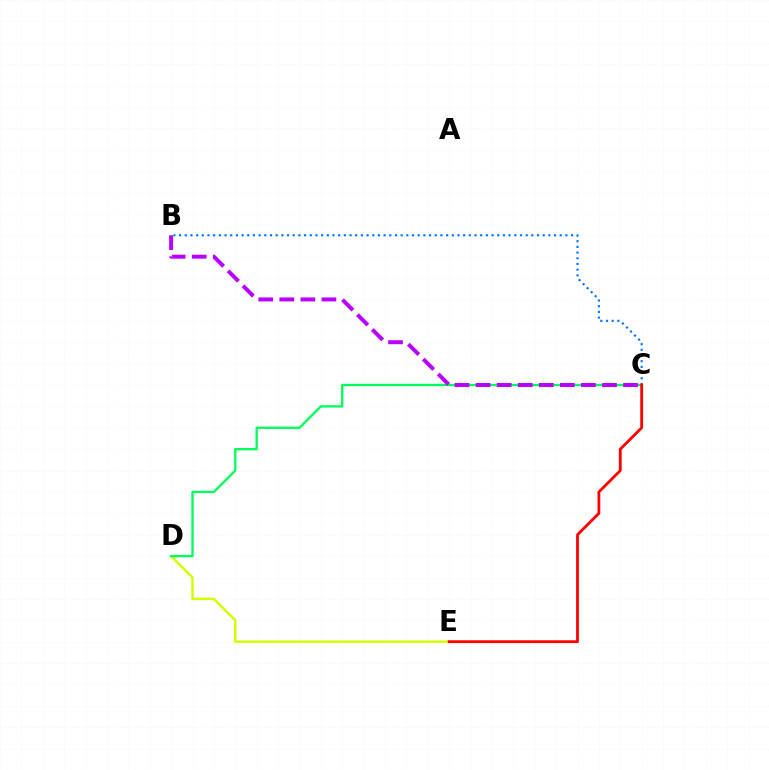{('D', 'E'): [{'color': '#d1ff00', 'line_style': 'solid', 'thickness': 1.8}], ('B', 'C'): [{'color': '#0074ff', 'line_style': 'dotted', 'thickness': 1.54}, {'color': '#b900ff', 'line_style': 'dashed', 'thickness': 2.86}], ('C', 'D'): [{'color': '#00ff5c', 'line_style': 'solid', 'thickness': 1.67}], ('C', 'E'): [{'color': '#ff0000', 'line_style': 'solid', 'thickness': 2.02}]}